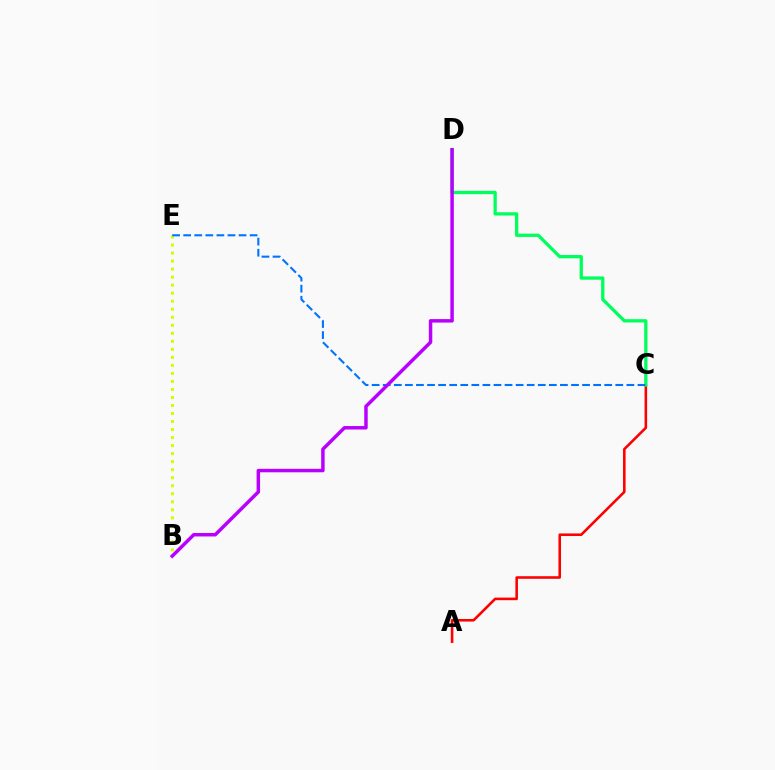{('A', 'C'): [{'color': '#ff0000', 'line_style': 'solid', 'thickness': 1.85}], ('B', 'E'): [{'color': '#d1ff00', 'line_style': 'dotted', 'thickness': 2.18}], ('C', 'D'): [{'color': '#00ff5c', 'line_style': 'solid', 'thickness': 2.37}], ('C', 'E'): [{'color': '#0074ff', 'line_style': 'dashed', 'thickness': 1.5}], ('B', 'D'): [{'color': '#b900ff', 'line_style': 'solid', 'thickness': 2.5}]}